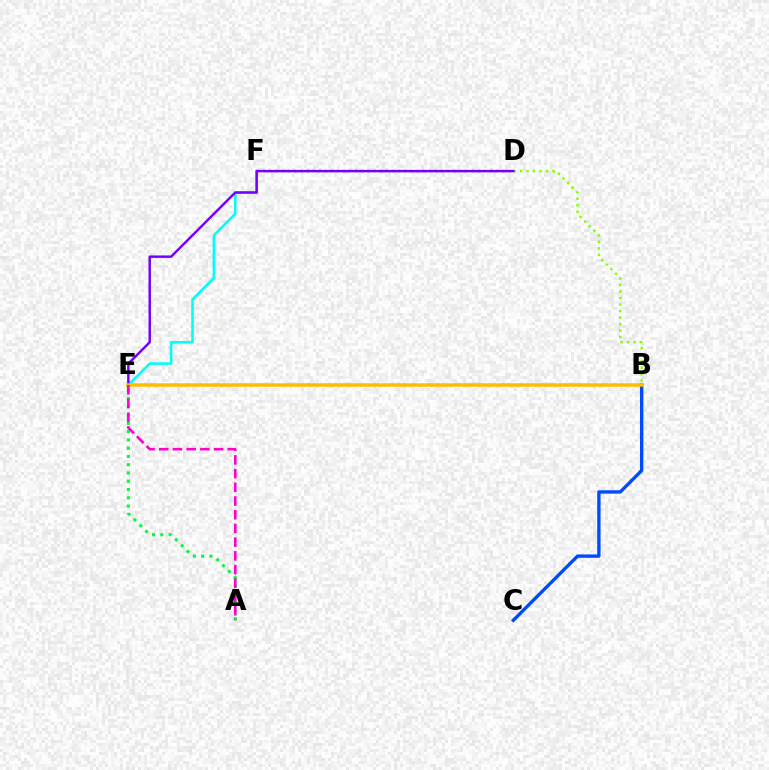{('D', 'F'): [{'color': '#ff0000', 'line_style': 'dotted', 'thickness': 1.67}], ('E', 'F'): [{'color': '#00fff6', 'line_style': 'solid', 'thickness': 1.85}], ('B', 'D'): [{'color': '#84ff00', 'line_style': 'dotted', 'thickness': 1.77}], ('A', 'E'): [{'color': '#00ff39', 'line_style': 'dotted', 'thickness': 2.25}, {'color': '#ff00cf', 'line_style': 'dashed', 'thickness': 1.86}], ('B', 'C'): [{'color': '#004bff', 'line_style': 'solid', 'thickness': 2.42}], ('D', 'E'): [{'color': '#7200ff', 'line_style': 'solid', 'thickness': 1.75}], ('B', 'E'): [{'color': '#ffbd00', 'line_style': 'solid', 'thickness': 2.53}]}